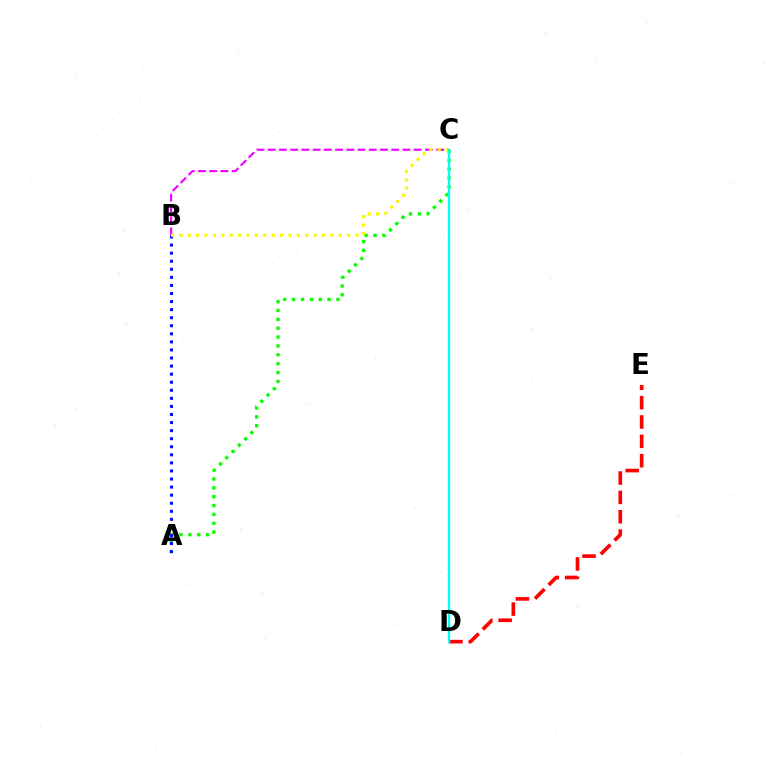{('B', 'C'): [{'color': '#ee00ff', 'line_style': 'dashed', 'thickness': 1.53}, {'color': '#fcf500', 'line_style': 'dotted', 'thickness': 2.28}], ('A', 'C'): [{'color': '#08ff00', 'line_style': 'dotted', 'thickness': 2.41}], ('A', 'B'): [{'color': '#0010ff', 'line_style': 'dotted', 'thickness': 2.19}], ('D', 'E'): [{'color': '#ff0000', 'line_style': 'dashed', 'thickness': 2.63}], ('C', 'D'): [{'color': '#00fff6', 'line_style': 'solid', 'thickness': 1.67}]}